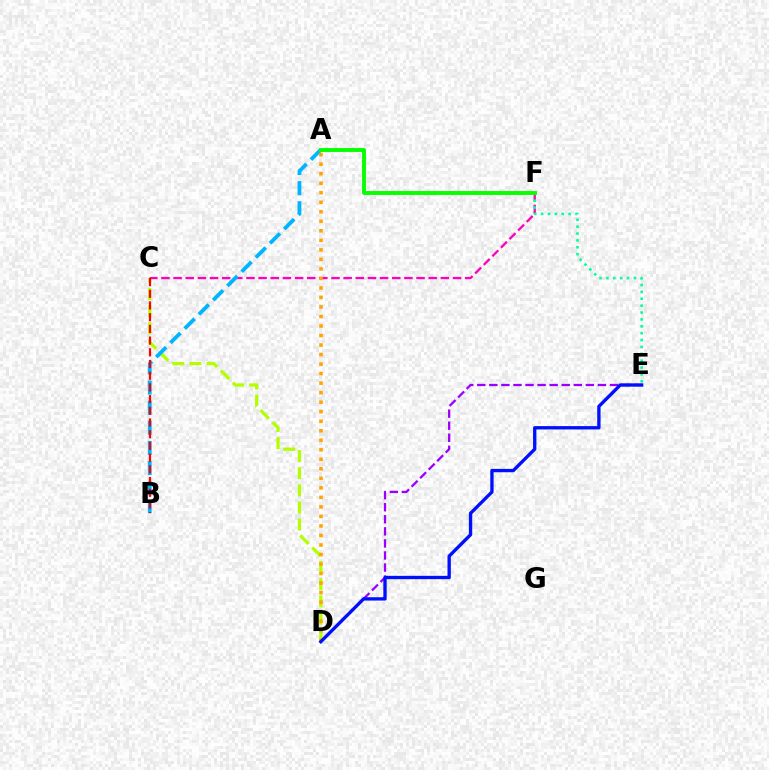{('D', 'E'): [{'color': '#9b00ff', 'line_style': 'dashed', 'thickness': 1.64}, {'color': '#0010ff', 'line_style': 'solid', 'thickness': 2.4}], ('C', 'D'): [{'color': '#b3ff00', 'line_style': 'dashed', 'thickness': 2.33}], ('C', 'F'): [{'color': '#ff00bd', 'line_style': 'dashed', 'thickness': 1.65}], ('A', 'B'): [{'color': '#00b5ff', 'line_style': 'dashed', 'thickness': 2.73}], ('A', 'D'): [{'color': '#ffa500', 'line_style': 'dotted', 'thickness': 2.59}], ('E', 'F'): [{'color': '#00ff9d', 'line_style': 'dotted', 'thickness': 1.87}], ('B', 'C'): [{'color': '#ff0000', 'line_style': 'dashed', 'thickness': 1.59}], ('A', 'F'): [{'color': '#08ff00', 'line_style': 'solid', 'thickness': 2.82}]}